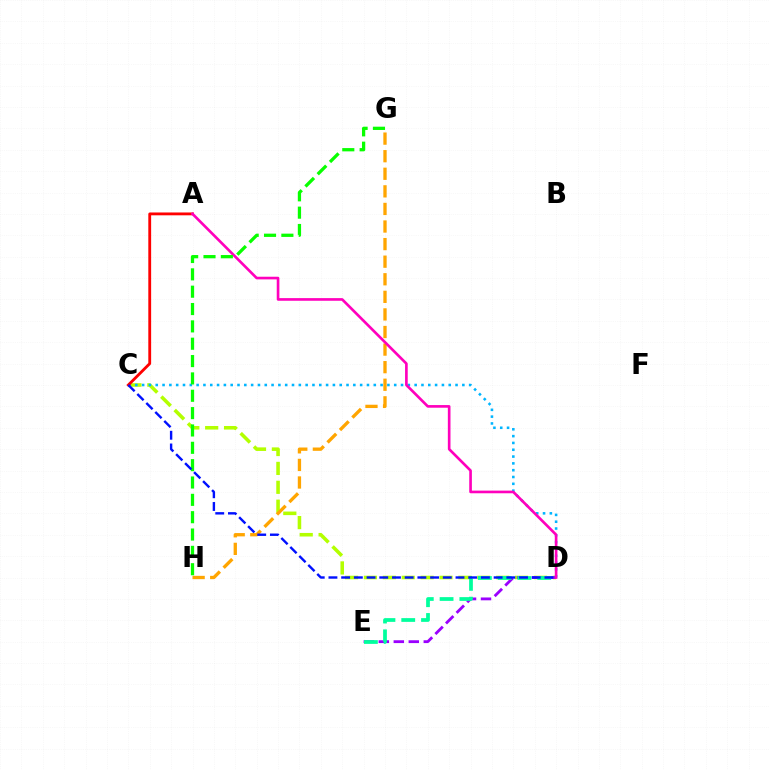{('C', 'D'): [{'color': '#b3ff00', 'line_style': 'dashed', 'thickness': 2.57}, {'color': '#00b5ff', 'line_style': 'dotted', 'thickness': 1.85}, {'color': '#0010ff', 'line_style': 'dashed', 'thickness': 1.73}], ('G', 'H'): [{'color': '#ffa500', 'line_style': 'dashed', 'thickness': 2.39}, {'color': '#08ff00', 'line_style': 'dashed', 'thickness': 2.36}], ('D', 'E'): [{'color': '#9b00ff', 'line_style': 'dashed', 'thickness': 2.04}, {'color': '#00ff9d', 'line_style': 'dashed', 'thickness': 2.69}], ('A', 'C'): [{'color': '#ff0000', 'line_style': 'solid', 'thickness': 2.04}], ('A', 'D'): [{'color': '#ff00bd', 'line_style': 'solid', 'thickness': 1.91}]}